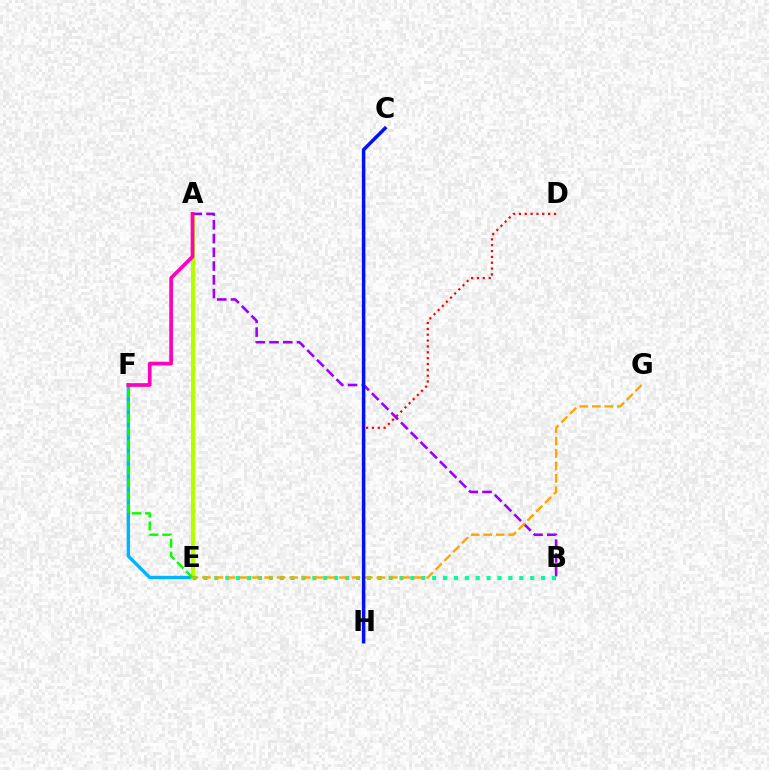{('E', 'F'): [{'color': '#00b5ff', 'line_style': 'solid', 'thickness': 2.43}, {'color': '#08ff00', 'line_style': 'dashed', 'thickness': 1.75}], ('A', 'E'): [{'color': '#b3ff00', 'line_style': 'solid', 'thickness': 2.95}], ('A', 'B'): [{'color': '#9b00ff', 'line_style': 'dashed', 'thickness': 1.87}], ('D', 'H'): [{'color': '#ff0000', 'line_style': 'dotted', 'thickness': 1.59}], ('B', 'E'): [{'color': '#00ff9d', 'line_style': 'dotted', 'thickness': 2.96}], ('E', 'G'): [{'color': '#ffa500', 'line_style': 'dashed', 'thickness': 1.69}], ('A', 'F'): [{'color': '#ff00bd', 'line_style': 'solid', 'thickness': 2.66}], ('C', 'H'): [{'color': '#0010ff', 'line_style': 'solid', 'thickness': 2.52}]}